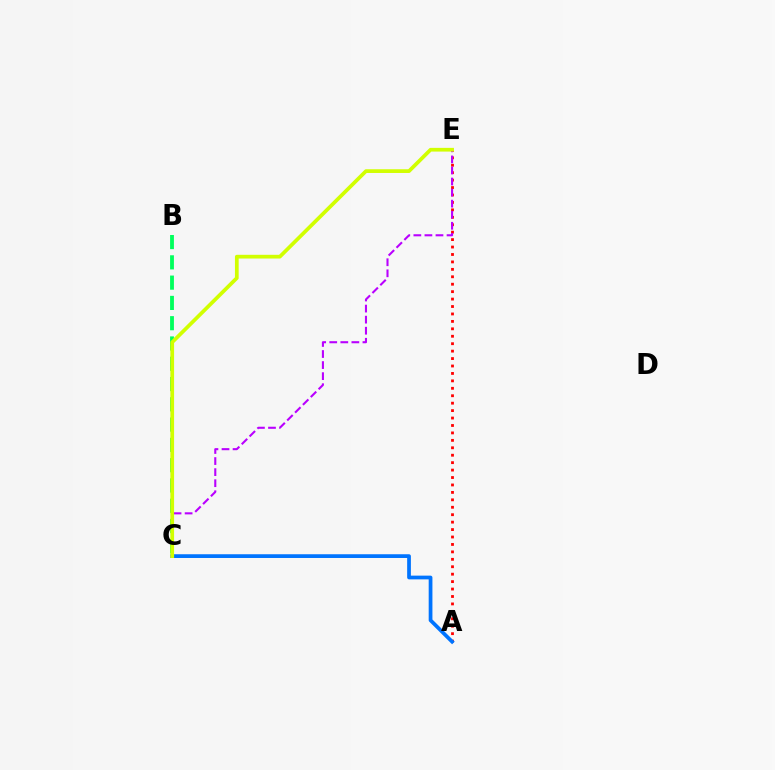{('A', 'E'): [{'color': '#ff0000', 'line_style': 'dotted', 'thickness': 2.02}], ('B', 'C'): [{'color': '#00ff5c', 'line_style': 'dashed', 'thickness': 2.76}], ('A', 'C'): [{'color': '#0074ff', 'line_style': 'solid', 'thickness': 2.69}], ('C', 'E'): [{'color': '#b900ff', 'line_style': 'dashed', 'thickness': 1.5}, {'color': '#d1ff00', 'line_style': 'solid', 'thickness': 2.68}]}